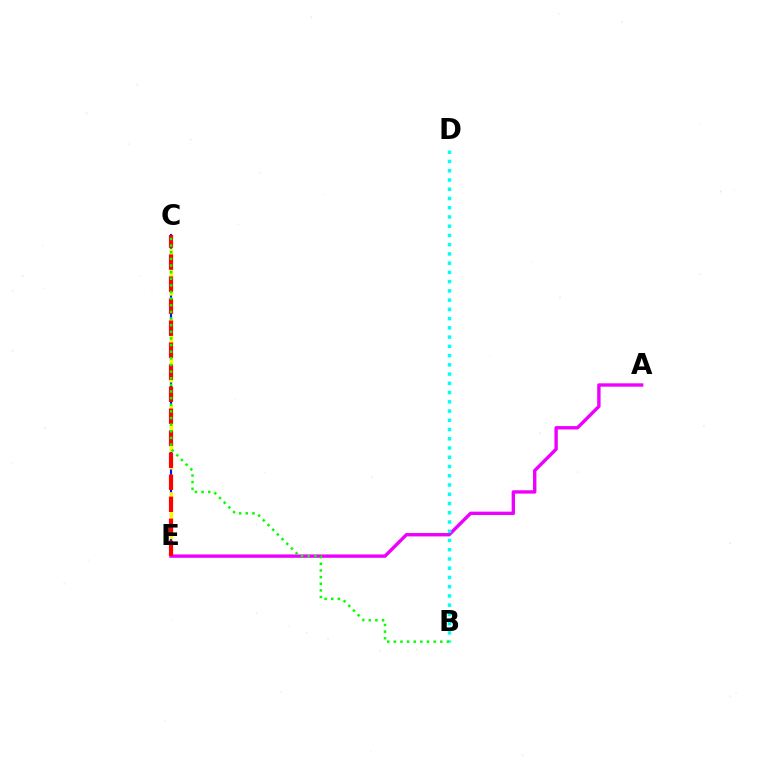{('C', 'E'): [{'color': '#0010ff', 'line_style': 'solid', 'thickness': 1.56}, {'color': '#fcf500', 'line_style': 'dashed', 'thickness': 2.36}, {'color': '#ff0000', 'line_style': 'dashed', 'thickness': 2.99}], ('A', 'E'): [{'color': '#ee00ff', 'line_style': 'solid', 'thickness': 2.43}], ('B', 'D'): [{'color': '#00fff6', 'line_style': 'dotted', 'thickness': 2.51}], ('B', 'C'): [{'color': '#08ff00', 'line_style': 'dotted', 'thickness': 1.8}]}